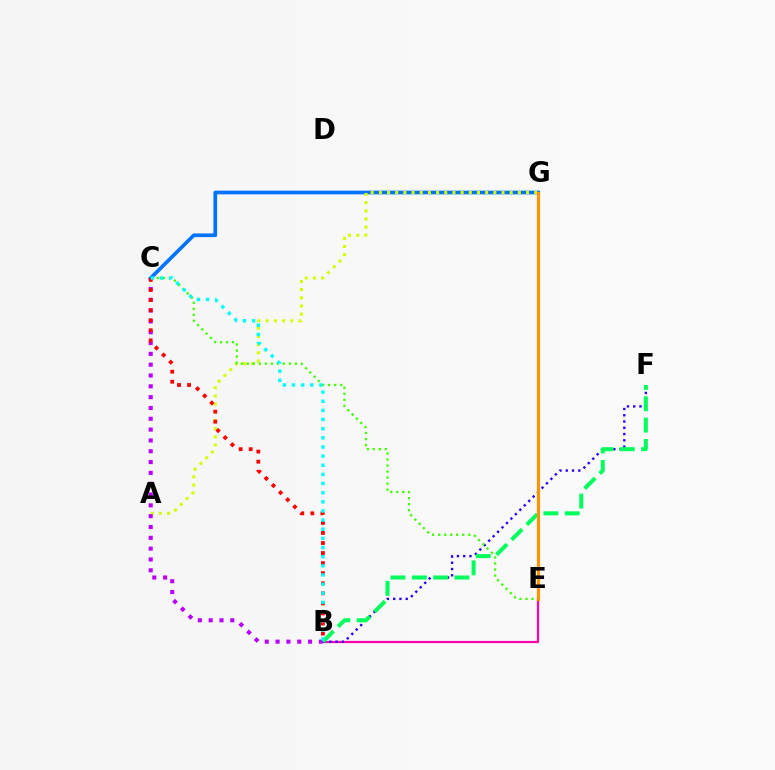{('B', 'E'): [{'color': '#ff00ac', 'line_style': 'solid', 'thickness': 1.59}], ('B', 'F'): [{'color': '#2500ff', 'line_style': 'dotted', 'thickness': 1.7}, {'color': '#00ff5c', 'line_style': 'dashed', 'thickness': 2.9}], ('C', 'G'): [{'color': '#0074ff', 'line_style': 'solid', 'thickness': 2.66}], ('A', 'G'): [{'color': '#d1ff00', 'line_style': 'dotted', 'thickness': 2.22}], ('C', 'E'): [{'color': '#3dff00', 'line_style': 'dotted', 'thickness': 1.63}], ('B', 'C'): [{'color': '#b900ff', 'line_style': 'dotted', 'thickness': 2.94}, {'color': '#ff0000', 'line_style': 'dotted', 'thickness': 2.73}, {'color': '#00fff6', 'line_style': 'dotted', 'thickness': 2.48}], ('E', 'G'): [{'color': '#ff9400', 'line_style': 'solid', 'thickness': 2.3}]}